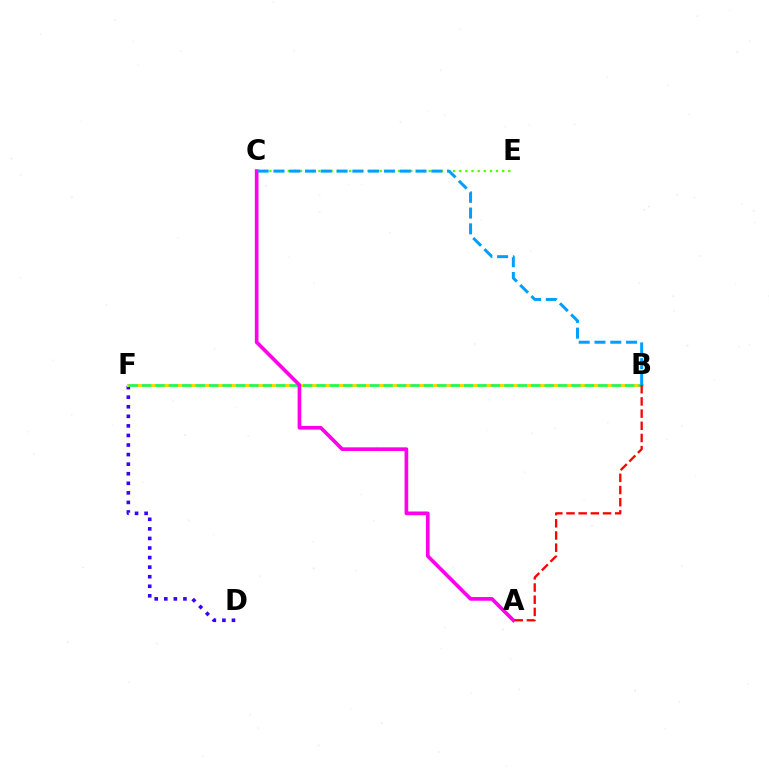{('D', 'F'): [{'color': '#3700ff', 'line_style': 'dotted', 'thickness': 2.6}], ('B', 'F'): [{'color': '#ffd500', 'line_style': 'solid', 'thickness': 2.18}, {'color': '#00ff86', 'line_style': 'dashed', 'thickness': 1.82}], ('C', 'E'): [{'color': '#4fff00', 'line_style': 'dotted', 'thickness': 1.66}], ('A', 'C'): [{'color': '#ff00ed', 'line_style': 'solid', 'thickness': 2.65}], ('A', 'B'): [{'color': '#ff0000', 'line_style': 'dashed', 'thickness': 1.65}], ('B', 'C'): [{'color': '#009eff', 'line_style': 'dashed', 'thickness': 2.14}]}